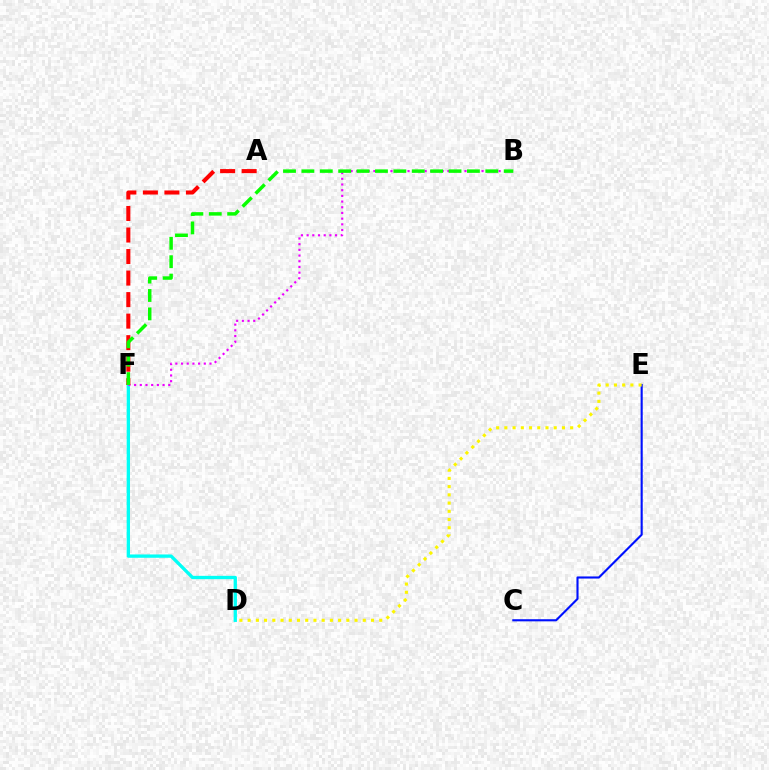{('C', 'E'): [{'color': '#0010ff', 'line_style': 'solid', 'thickness': 1.53}], ('D', 'F'): [{'color': '#00fff6', 'line_style': 'solid', 'thickness': 2.39}], ('D', 'E'): [{'color': '#fcf500', 'line_style': 'dotted', 'thickness': 2.23}], ('B', 'F'): [{'color': '#ee00ff', 'line_style': 'dotted', 'thickness': 1.55}, {'color': '#08ff00', 'line_style': 'dashed', 'thickness': 2.5}], ('A', 'F'): [{'color': '#ff0000', 'line_style': 'dashed', 'thickness': 2.92}]}